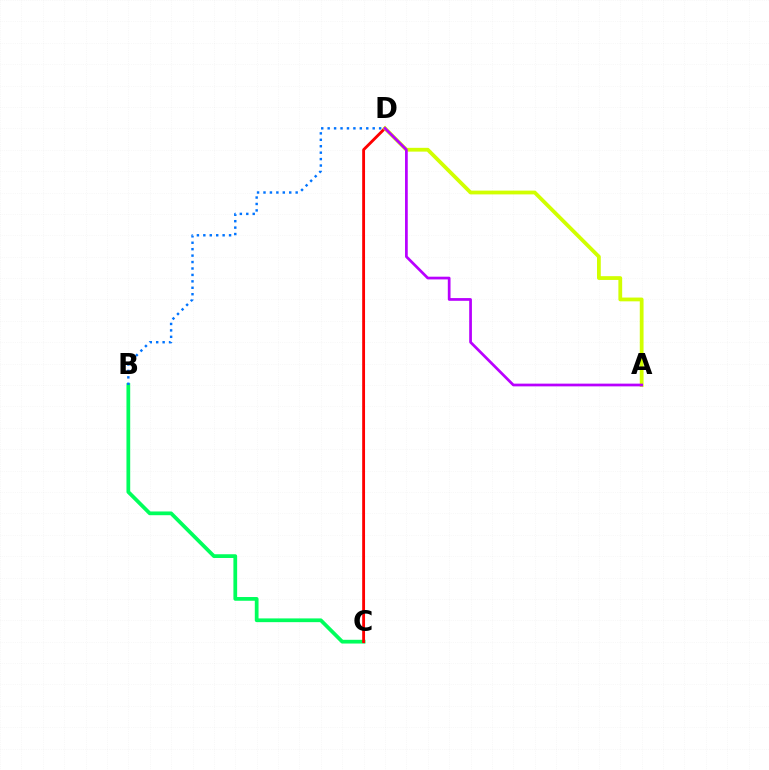{('B', 'C'): [{'color': '#00ff5c', 'line_style': 'solid', 'thickness': 2.69}], ('C', 'D'): [{'color': '#ff0000', 'line_style': 'solid', 'thickness': 2.06}], ('A', 'D'): [{'color': '#d1ff00', 'line_style': 'solid', 'thickness': 2.72}, {'color': '#b900ff', 'line_style': 'solid', 'thickness': 1.96}], ('B', 'D'): [{'color': '#0074ff', 'line_style': 'dotted', 'thickness': 1.75}]}